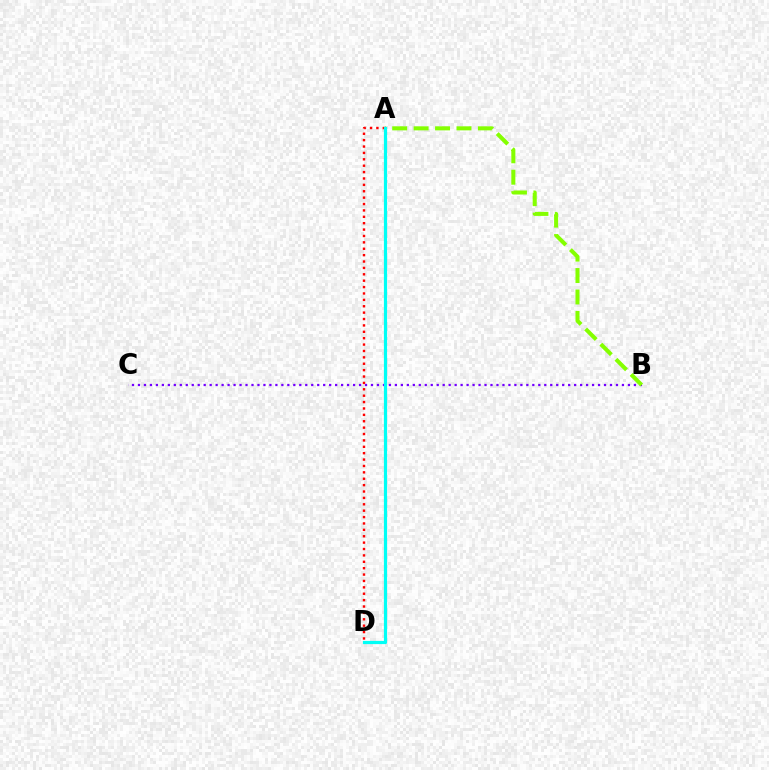{('B', 'C'): [{'color': '#7200ff', 'line_style': 'dotted', 'thickness': 1.62}], ('A', 'B'): [{'color': '#84ff00', 'line_style': 'dashed', 'thickness': 2.91}], ('A', 'D'): [{'color': '#ff0000', 'line_style': 'dotted', 'thickness': 1.74}, {'color': '#00fff6', 'line_style': 'solid', 'thickness': 2.31}]}